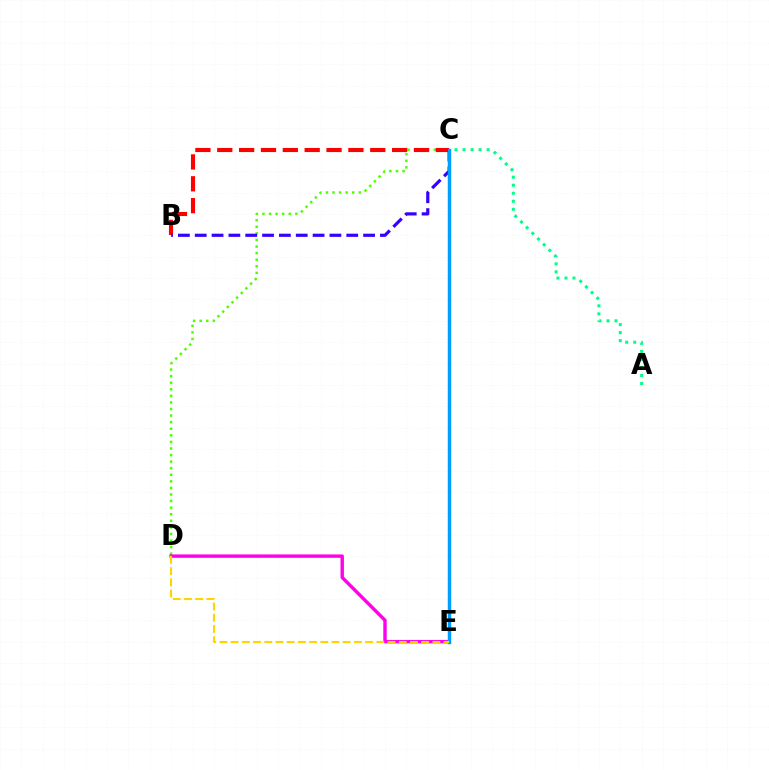{('A', 'C'): [{'color': '#00ff86', 'line_style': 'dotted', 'thickness': 2.18}], ('C', 'D'): [{'color': '#4fff00', 'line_style': 'dotted', 'thickness': 1.79}], ('B', 'C'): [{'color': '#ff0000', 'line_style': 'dashed', 'thickness': 2.97}, {'color': '#3700ff', 'line_style': 'dashed', 'thickness': 2.29}], ('D', 'E'): [{'color': '#ff00ed', 'line_style': 'solid', 'thickness': 2.44}, {'color': '#ffd500', 'line_style': 'dashed', 'thickness': 1.52}], ('C', 'E'): [{'color': '#009eff', 'line_style': 'solid', 'thickness': 2.49}]}